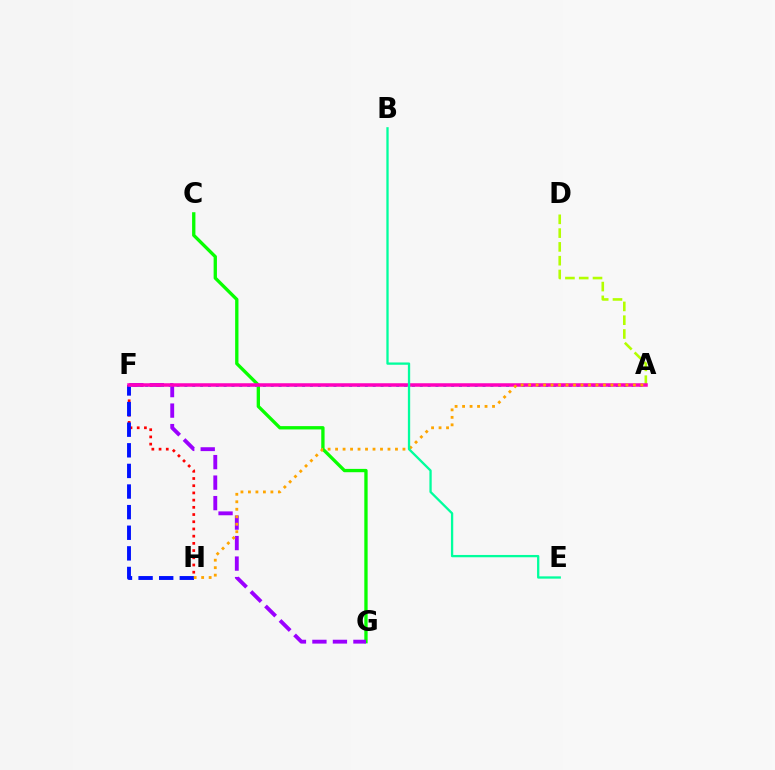{('A', 'D'): [{'color': '#b3ff00', 'line_style': 'dashed', 'thickness': 1.87}], ('F', 'H'): [{'color': '#ff0000', 'line_style': 'dotted', 'thickness': 1.96}, {'color': '#0010ff', 'line_style': 'dashed', 'thickness': 2.8}], ('C', 'G'): [{'color': '#08ff00', 'line_style': 'solid', 'thickness': 2.39}], ('F', 'G'): [{'color': '#9b00ff', 'line_style': 'dashed', 'thickness': 2.78}], ('A', 'F'): [{'color': '#00b5ff', 'line_style': 'dotted', 'thickness': 2.13}, {'color': '#ff00bd', 'line_style': 'solid', 'thickness': 2.53}], ('A', 'H'): [{'color': '#ffa500', 'line_style': 'dotted', 'thickness': 2.03}], ('B', 'E'): [{'color': '#00ff9d', 'line_style': 'solid', 'thickness': 1.65}]}